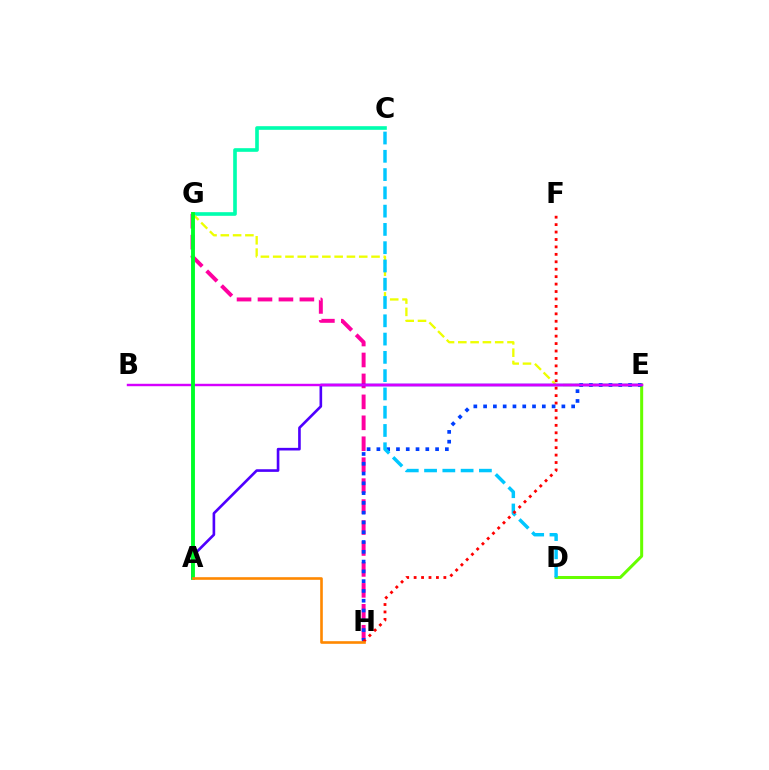{('C', 'G'): [{'color': '#00ffaf', 'line_style': 'solid', 'thickness': 2.62}], ('E', 'G'): [{'color': '#eeff00', 'line_style': 'dashed', 'thickness': 1.67}], ('G', 'H'): [{'color': '#ff00a0', 'line_style': 'dashed', 'thickness': 2.85}], ('A', 'E'): [{'color': '#4f00ff', 'line_style': 'solid', 'thickness': 1.9}], ('D', 'E'): [{'color': '#66ff00', 'line_style': 'solid', 'thickness': 2.17}], ('E', 'H'): [{'color': '#003fff', 'line_style': 'dotted', 'thickness': 2.66}], ('B', 'E'): [{'color': '#d600ff', 'line_style': 'solid', 'thickness': 1.75}], ('A', 'G'): [{'color': '#00ff27', 'line_style': 'solid', 'thickness': 2.79}], ('C', 'D'): [{'color': '#00c7ff', 'line_style': 'dashed', 'thickness': 2.48}], ('F', 'H'): [{'color': '#ff0000', 'line_style': 'dotted', 'thickness': 2.02}], ('A', 'H'): [{'color': '#ff8800', 'line_style': 'solid', 'thickness': 1.89}]}